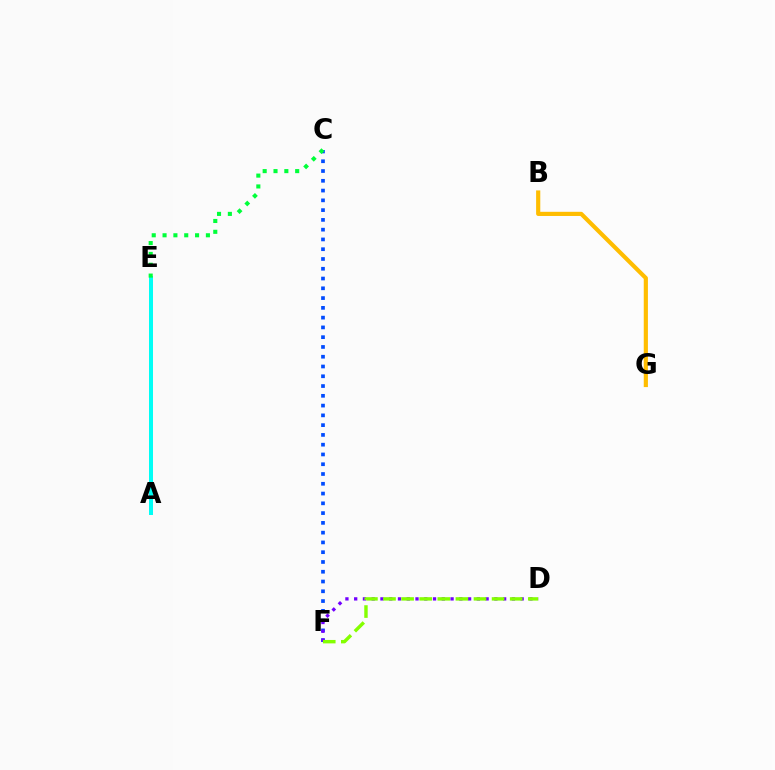{('B', 'G'): [{'color': '#ffbd00', 'line_style': 'solid', 'thickness': 3.0}], ('C', 'F'): [{'color': '#004bff', 'line_style': 'dotted', 'thickness': 2.66}], ('D', 'F'): [{'color': '#7200ff', 'line_style': 'dotted', 'thickness': 2.38}, {'color': '#84ff00', 'line_style': 'dashed', 'thickness': 2.46}], ('A', 'E'): [{'color': '#ff00cf', 'line_style': 'solid', 'thickness': 1.75}, {'color': '#ff0000', 'line_style': 'solid', 'thickness': 1.66}, {'color': '#00fff6', 'line_style': 'solid', 'thickness': 2.87}], ('C', 'E'): [{'color': '#00ff39', 'line_style': 'dotted', 'thickness': 2.94}]}